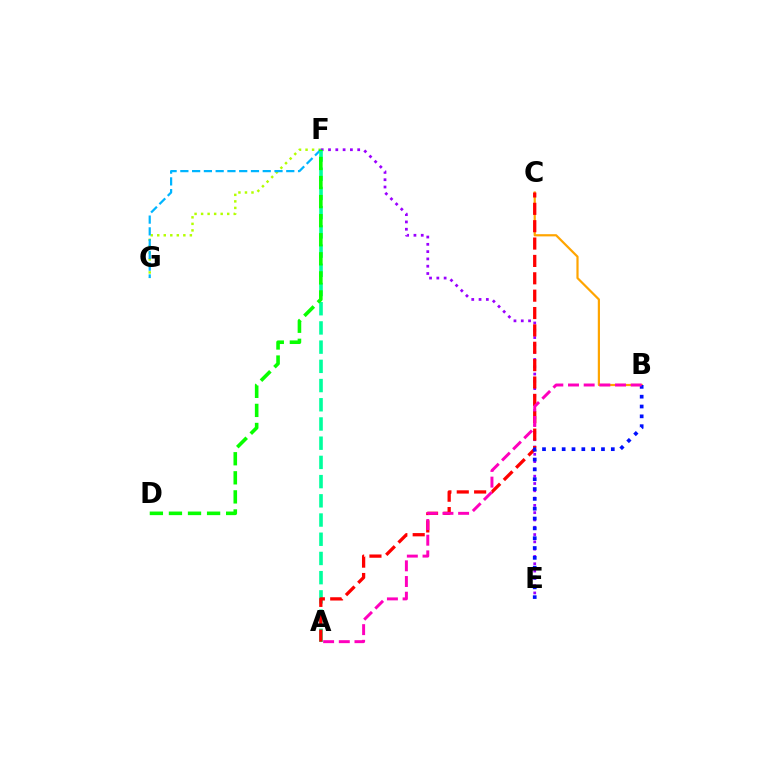{('F', 'G'): [{'color': '#b3ff00', 'line_style': 'dotted', 'thickness': 1.77}, {'color': '#00b5ff', 'line_style': 'dashed', 'thickness': 1.6}], ('B', 'C'): [{'color': '#ffa500', 'line_style': 'solid', 'thickness': 1.59}], ('E', 'F'): [{'color': '#9b00ff', 'line_style': 'dotted', 'thickness': 1.98}], ('A', 'F'): [{'color': '#00ff9d', 'line_style': 'dashed', 'thickness': 2.61}], ('D', 'F'): [{'color': '#08ff00', 'line_style': 'dashed', 'thickness': 2.59}], ('A', 'C'): [{'color': '#ff0000', 'line_style': 'dashed', 'thickness': 2.36}], ('B', 'E'): [{'color': '#0010ff', 'line_style': 'dotted', 'thickness': 2.67}], ('A', 'B'): [{'color': '#ff00bd', 'line_style': 'dashed', 'thickness': 2.13}]}